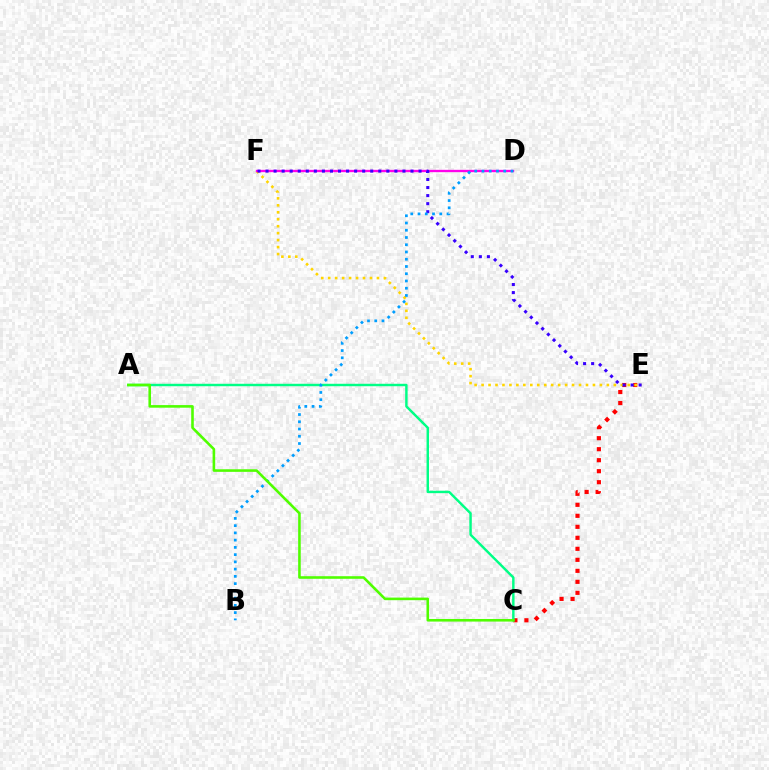{('C', 'E'): [{'color': '#ff0000', 'line_style': 'dotted', 'thickness': 2.99}], ('E', 'F'): [{'color': '#ffd500', 'line_style': 'dotted', 'thickness': 1.89}, {'color': '#3700ff', 'line_style': 'dotted', 'thickness': 2.19}], ('A', 'C'): [{'color': '#00ff86', 'line_style': 'solid', 'thickness': 1.76}, {'color': '#4fff00', 'line_style': 'solid', 'thickness': 1.87}], ('D', 'F'): [{'color': '#ff00ed', 'line_style': 'solid', 'thickness': 1.69}], ('B', 'D'): [{'color': '#009eff', 'line_style': 'dotted', 'thickness': 1.97}]}